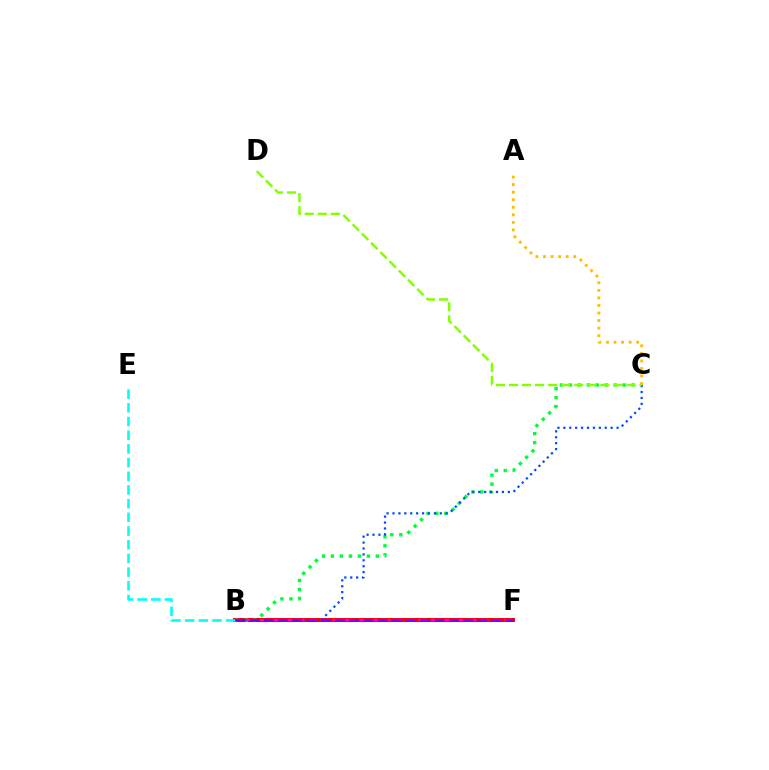{('B', 'F'): [{'color': '#ff0000', 'line_style': 'solid', 'thickness': 2.9}, {'color': '#ff00cf', 'line_style': 'dashed', 'thickness': 1.67}, {'color': '#7200ff', 'line_style': 'dashed', 'thickness': 1.93}], ('B', 'C'): [{'color': '#00ff39', 'line_style': 'dotted', 'thickness': 2.44}, {'color': '#004bff', 'line_style': 'dotted', 'thickness': 1.61}], ('A', 'C'): [{'color': '#ffbd00', 'line_style': 'dotted', 'thickness': 2.05}], ('B', 'E'): [{'color': '#00fff6', 'line_style': 'dashed', 'thickness': 1.86}], ('C', 'D'): [{'color': '#84ff00', 'line_style': 'dashed', 'thickness': 1.77}]}